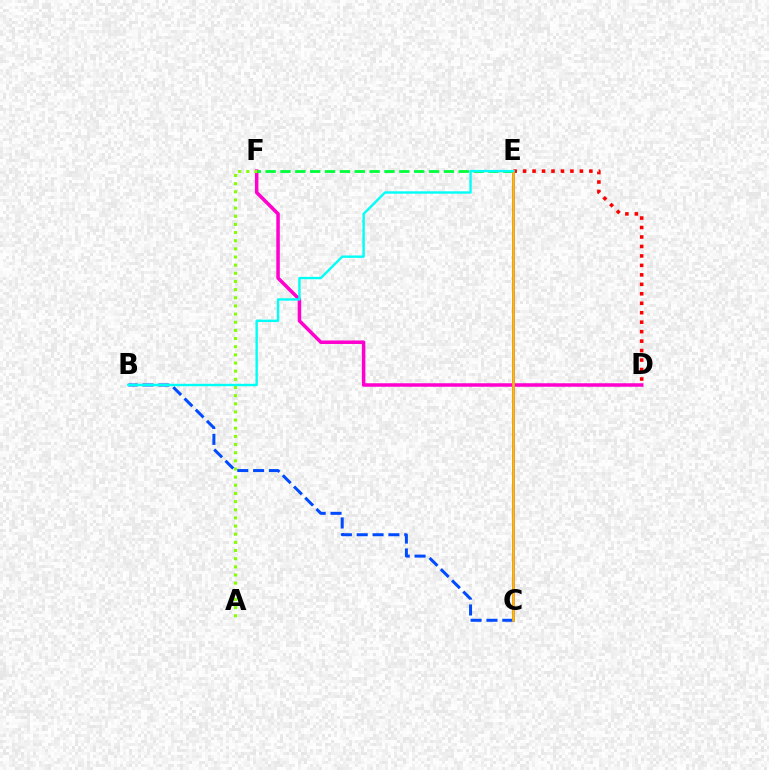{('D', 'E'): [{'color': '#ff0000', 'line_style': 'dotted', 'thickness': 2.57}], ('D', 'F'): [{'color': '#ff00cf', 'line_style': 'solid', 'thickness': 2.53}], ('A', 'F'): [{'color': '#84ff00', 'line_style': 'dotted', 'thickness': 2.22}], ('E', 'F'): [{'color': '#00ff39', 'line_style': 'dashed', 'thickness': 2.02}], ('C', 'E'): [{'color': '#7200ff', 'line_style': 'solid', 'thickness': 1.91}, {'color': '#ffbd00', 'line_style': 'solid', 'thickness': 1.88}], ('B', 'C'): [{'color': '#004bff', 'line_style': 'dashed', 'thickness': 2.15}], ('B', 'E'): [{'color': '#00fff6', 'line_style': 'solid', 'thickness': 1.72}]}